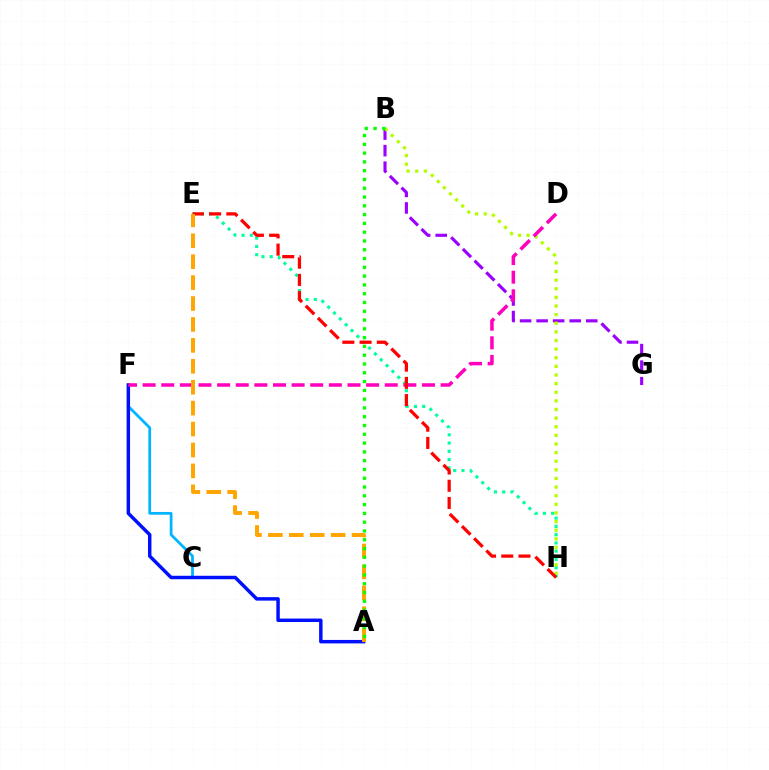{('B', 'G'): [{'color': '#9b00ff', 'line_style': 'dashed', 'thickness': 2.25}], ('C', 'F'): [{'color': '#00b5ff', 'line_style': 'solid', 'thickness': 1.99}], ('A', 'F'): [{'color': '#0010ff', 'line_style': 'solid', 'thickness': 2.49}], ('E', 'H'): [{'color': '#00ff9d', 'line_style': 'dotted', 'thickness': 2.24}, {'color': '#ff0000', 'line_style': 'dashed', 'thickness': 2.34}], ('B', 'H'): [{'color': '#b3ff00', 'line_style': 'dotted', 'thickness': 2.34}], ('D', 'F'): [{'color': '#ff00bd', 'line_style': 'dashed', 'thickness': 2.53}], ('A', 'E'): [{'color': '#ffa500', 'line_style': 'dashed', 'thickness': 2.84}], ('A', 'B'): [{'color': '#08ff00', 'line_style': 'dotted', 'thickness': 2.39}]}